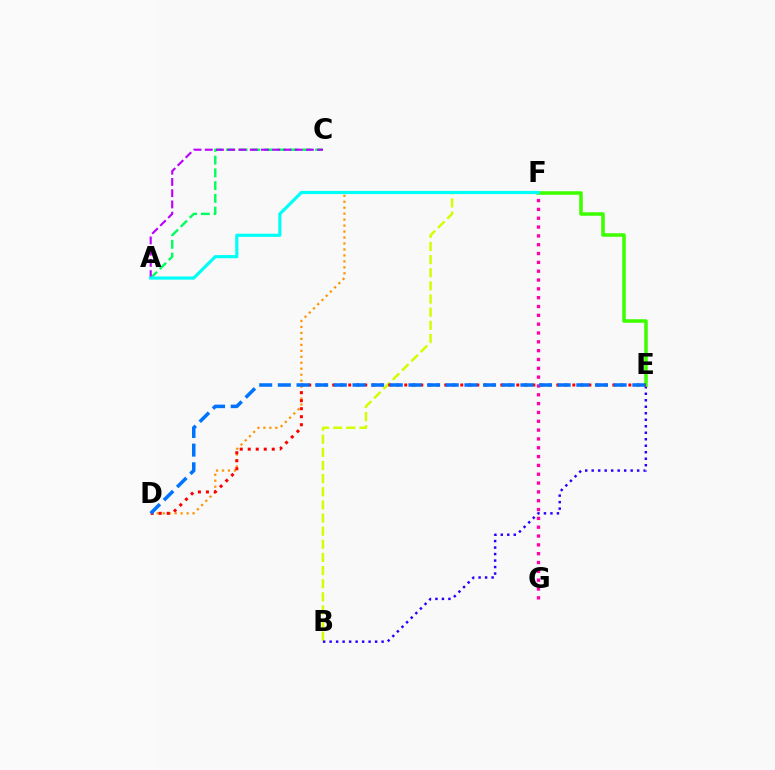{('F', 'G'): [{'color': '#ff00ac', 'line_style': 'dotted', 'thickness': 2.4}], ('B', 'F'): [{'color': '#d1ff00', 'line_style': 'dashed', 'thickness': 1.78}], ('A', 'C'): [{'color': '#00ff5c', 'line_style': 'dashed', 'thickness': 1.73}, {'color': '#b900ff', 'line_style': 'dashed', 'thickness': 1.53}], ('B', 'E'): [{'color': '#2500ff', 'line_style': 'dotted', 'thickness': 1.77}], ('E', 'F'): [{'color': '#3dff00', 'line_style': 'solid', 'thickness': 2.54}], ('D', 'F'): [{'color': '#ff9400', 'line_style': 'dotted', 'thickness': 1.62}], ('D', 'E'): [{'color': '#ff0000', 'line_style': 'dotted', 'thickness': 2.17}, {'color': '#0074ff', 'line_style': 'dashed', 'thickness': 2.53}], ('A', 'F'): [{'color': '#00fff6', 'line_style': 'solid', 'thickness': 2.28}]}